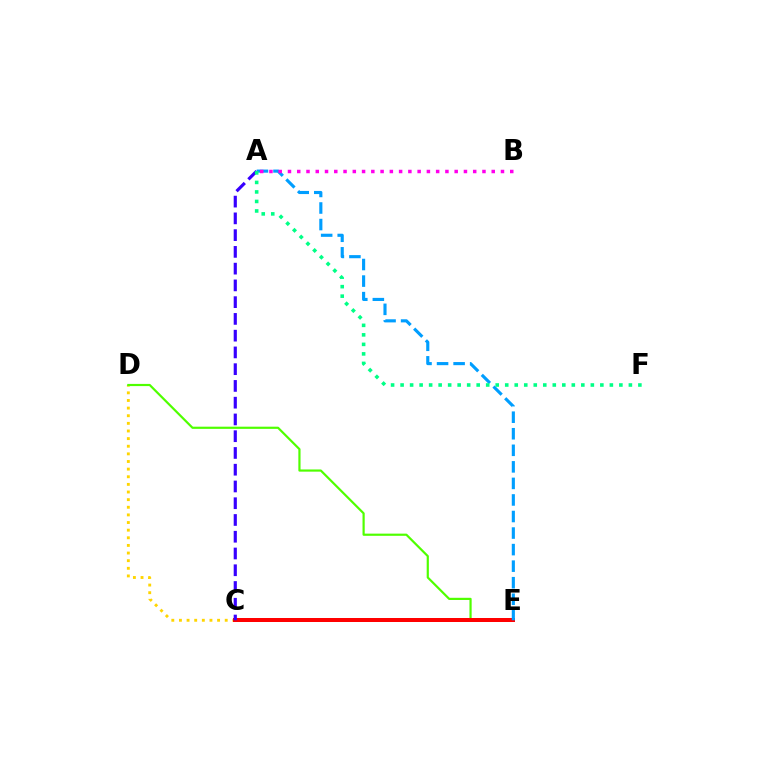{('C', 'D'): [{'color': '#ffd500', 'line_style': 'dotted', 'thickness': 2.07}], ('D', 'E'): [{'color': '#4fff00', 'line_style': 'solid', 'thickness': 1.58}], ('C', 'E'): [{'color': '#ff0000', 'line_style': 'solid', 'thickness': 2.87}], ('A', 'E'): [{'color': '#009eff', 'line_style': 'dashed', 'thickness': 2.25}], ('A', 'B'): [{'color': '#ff00ed', 'line_style': 'dotted', 'thickness': 2.52}], ('A', 'C'): [{'color': '#3700ff', 'line_style': 'dashed', 'thickness': 2.28}], ('A', 'F'): [{'color': '#00ff86', 'line_style': 'dotted', 'thickness': 2.58}]}